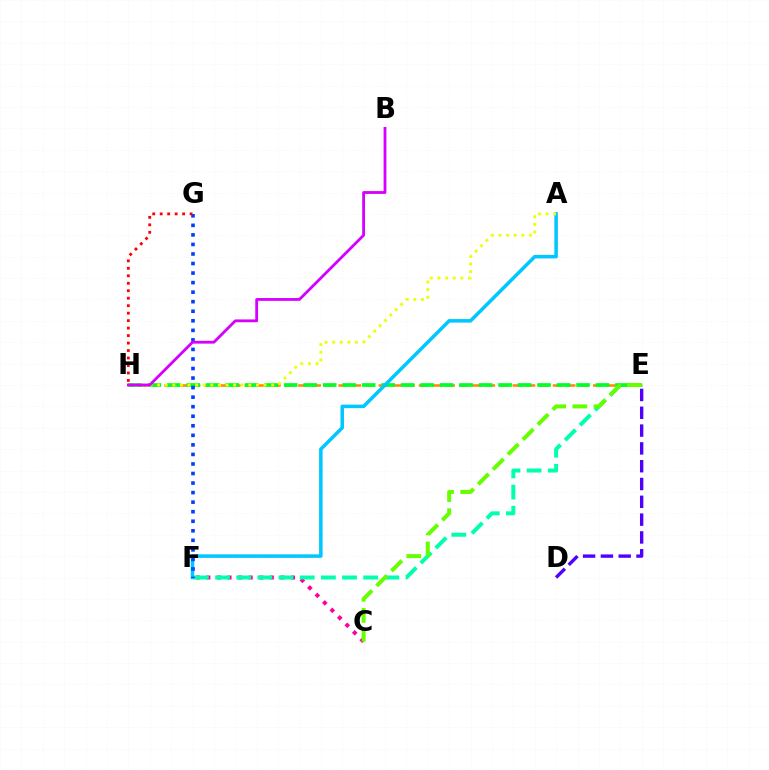{('C', 'F'): [{'color': '#ff00a0', 'line_style': 'dotted', 'thickness': 2.87}], ('E', 'H'): [{'color': '#ff8800', 'line_style': 'dashed', 'thickness': 1.82}, {'color': '#00ff27', 'line_style': 'dashed', 'thickness': 2.65}], ('E', 'F'): [{'color': '#00ffaf', 'line_style': 'dashed', 'thickness': 2.87}], ('A', 'F'): [{'color': '#00c7ff', 'line_style': 'solid', 'thickness': 2.54}], ('F', 'G'): [{'color': '#003fff', 'line_style': 'dotted', 'thickness': 2.59}], ('G', 'H'): [{'color': '#ff0000', 'line_style': 'dotted', 'thickness': 2.03}], ('D', 'E'): [{'color': '#4f00ff', 'line_style': 'dashed', 'thickness': 2.42}], ('C', 'E'): [{'color': '#66ff00', 'line_style': 'dashed', 'thickness': 2.87}], ('A', 'H'): [{'color': '#eeff00', 'line_style': 'dotted', 'thickness': 2.07}], ('B', 'H'): [{'color': '#d600ff', 'line_style': 'solid', 'thickness': 2.02}]}